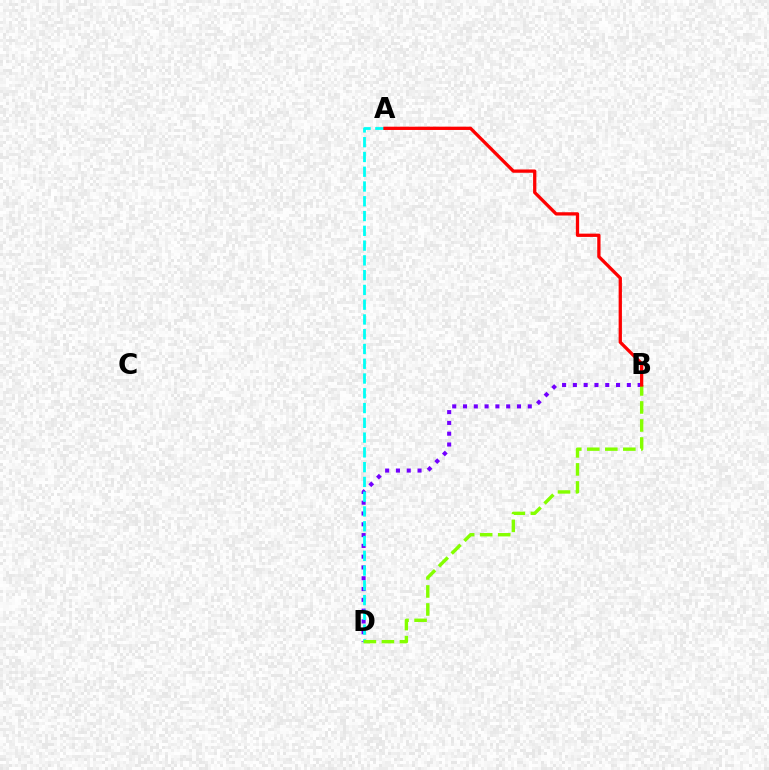{('B', 'D'): [{'color': '#7200ff', 'line_style': 'dotted', 'thickness': 2.93}, {'color': '#84ff00', 'line_style': 'dashed', 'thickness': 2.45}], ('A', 'D'): [{'color': '#00fff6', 'line_style': 'dashed', 'thickness': 2.01}], ('A', 'B'): [{'color': '#ff0000', 'line_style': 'solid', 'thickness': 2.36}]}